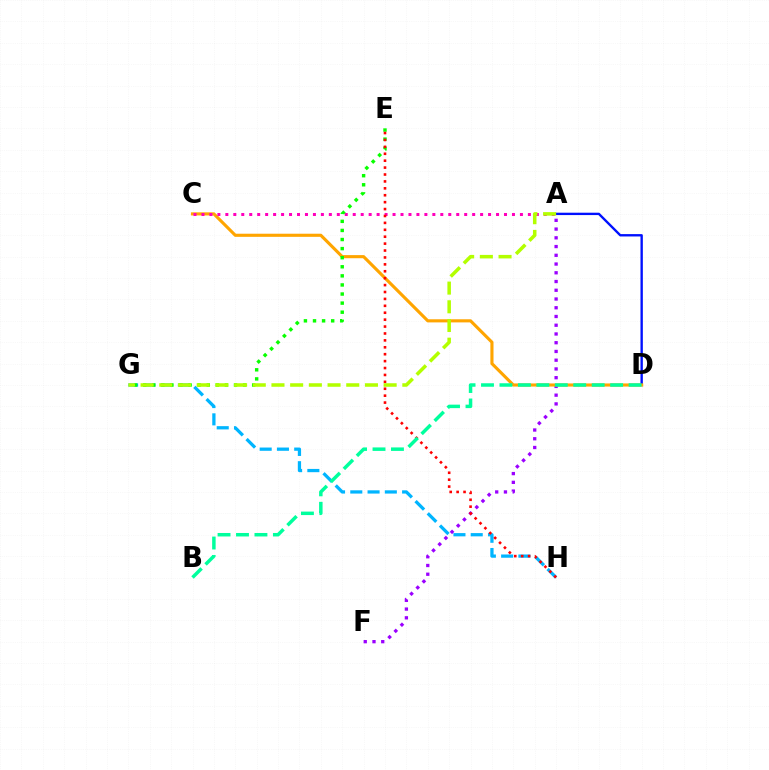{('A', 'F'): [{'color': '#9b00ff', 'line_style': 'dotted', 'thickness': 2.37}], ('A', 'D'): [{'color': '#0010ff', 'line_style': 'solid', 'thickness': 1.7}], ('G', 'H'): [{'color': '#00b5ff', 'line_style': 'dashed', 'thickness': 2.35}], ('C', 'D'): [{'color': '#ffa500', 'line_style': 'solid', 'thickness': 2.25}], ('E', 'G'): [{'color': '#08ff00', 'line_style': 'dotted', 'thickness': 2.47}], ('A', 'C'): [{'color': '#ff00bd', 'line_style': 'dotted', 'thickness': 2.16}], ('E', 'H'): [{'color': '#ff0000', 'line_style': 'dotted', 'thickness': 1.88}], ('B', 'D'): [{'color': '#00ff9d', 'line_style': 'dashed', 'thickness': 2.51}], ('A', 'G'): [{'color': '#b3ff00', 'line_style': 'dashed', 'thickness': 2.54}]}